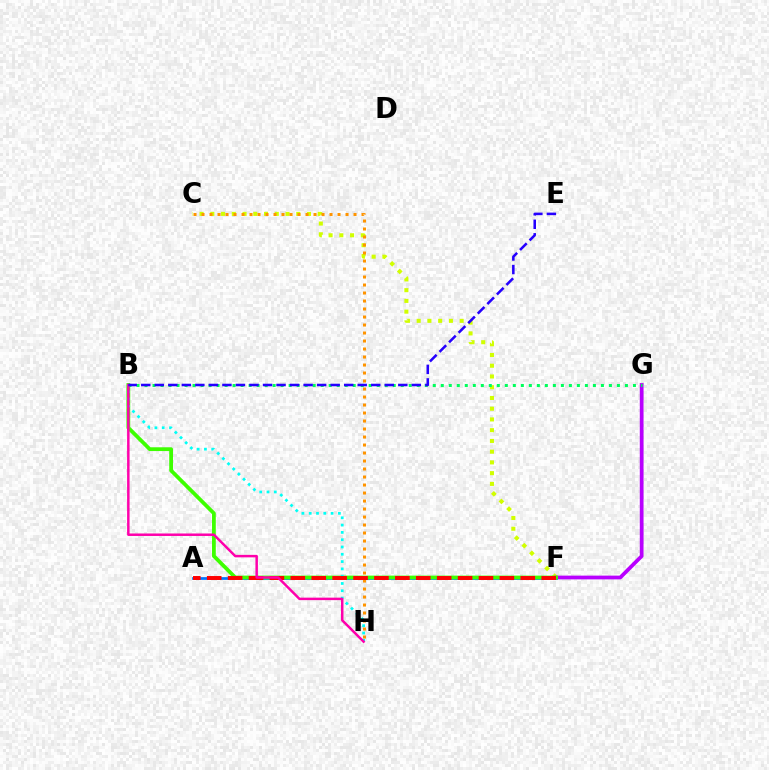{('C', 'F'): [{'color': '#d1ff00', 'line_style': 'dotted', 'thickness': 2.92}], ('F', 'G'): [{'color': '#b900ff', 'line_style': 'solid', 'thickness': 2.7}], ('C', 'H'): [{'color': '#ff9400', 'line_style': 'dotted', 'thickness': 2.17}], ('A', 'F'): [{'color': '#0074ff', 'line_style': 'solid', 'thickness': 1.96}, {'color': '#ff0000', 'line_style': 'dashed', 'thickness': 2.84}], ('B', 'F'): [{'color': '#3dff00', 'line_style': 'solid', 'thickness': 2.72}], ('B', 'G'): [{'color': '#00ff5c', 'line_style': 'dotted', 'thickness': 2.18}], ('B', 'H'): [{'color': '#00fff6', 'line_style': 'dotted', 'thickness': 1.98}, {'color': '#ff00ac', 'line_style': 'solid', 'thickness': 1.79}], ('B', 'E'): [{'color': '#2500ff', 'line_style': 'dashed', 'thickness': 1.84}]}